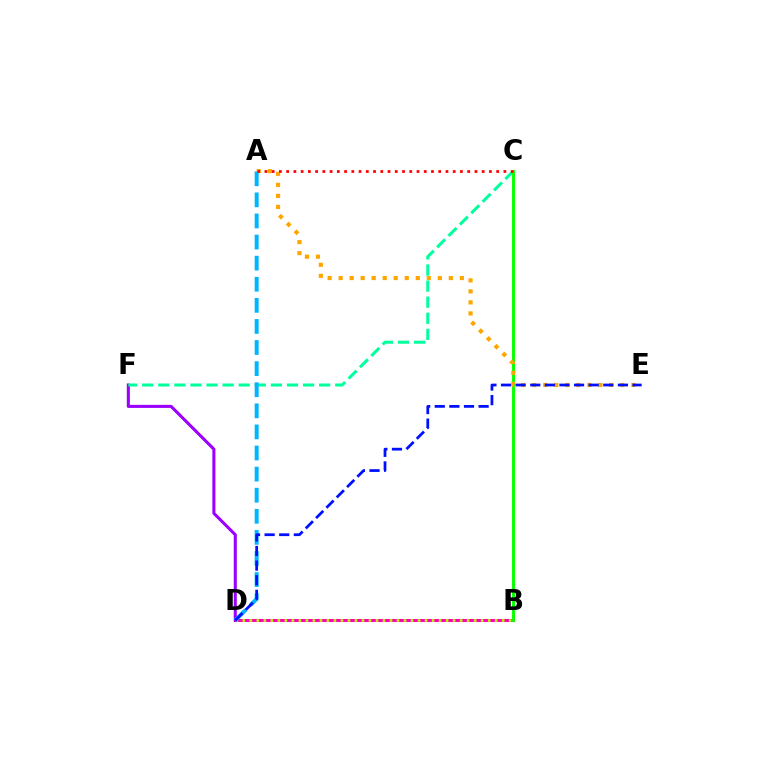{('B', 'D'): [{'color': '#ff00bd', 'line_style': 'solid', 'thickness': 2.18}, {'color': '#b3ff00', 'line_style': 'dotted', 'thickness': 1.9}], ('D', 'F'): [{'color': '#9b00ff', 'line_style': 'solid', 'thickness': 2.21}], ('C', 'F'): [{'color': '#00ff9d', 'line_style': 'dashed', 'thickness': 2.19}], ('B', 'C'): [{'color': '#08ff00', 'line_style': 'solid', 'thickness': 2.1}], ('A', 'E'): [{'color': '#ffa500', 'line_style': 'dotted', 'thickness': 2.99}], ('A', 'D'): [{'color': '#00b5ff', 'line_style': 'dashed', 'thickness': 2.87}], ('A', 'C'): [{'color': '#ff0000', 'line_style': 'dotted', 'thickness': 1.97}], ('D', 'E'): [{'color': '#0010ff', 'line_style': 'dashed', 'thickness': 1.98}]}